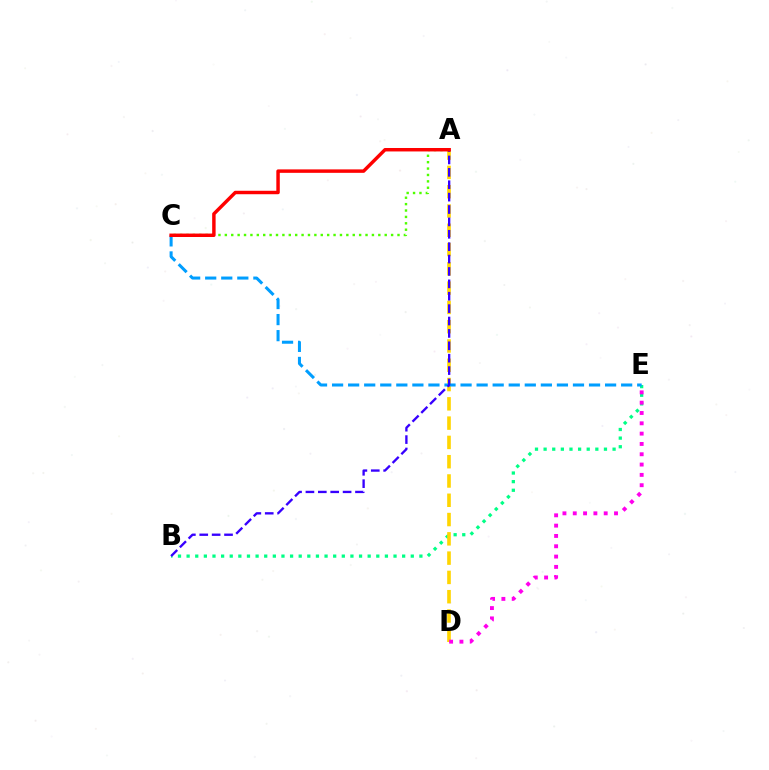{('B', 'E'): [{'color': '#00ff86', 'line_style': 'dotted', 'thickness': 2.34}], ('A', 'D'): [{'color': '#ffd500', 'line_style': 'dashed', 'thickness': 2.62}], ('C', 'E'): [{'color': '#009eff', 'line_style': 'dashed', 'thickness': 2.18}], ('D', 'E'): [{'color': '#ff00ed', 'line_style': 'dotted', 'thickness': 2.8}], ('A', 'C'): [{'color': '#4fff00', 'line_style': 'dotted', 'thickness': 1.74}, {'color': '#ff0000', 'line_style': 'solid', 'thickness': 2.48}], ('A', 'B'): [{'color': '#3700ff', 'line_style': 'dashed', 'thickness': 1.68}]}